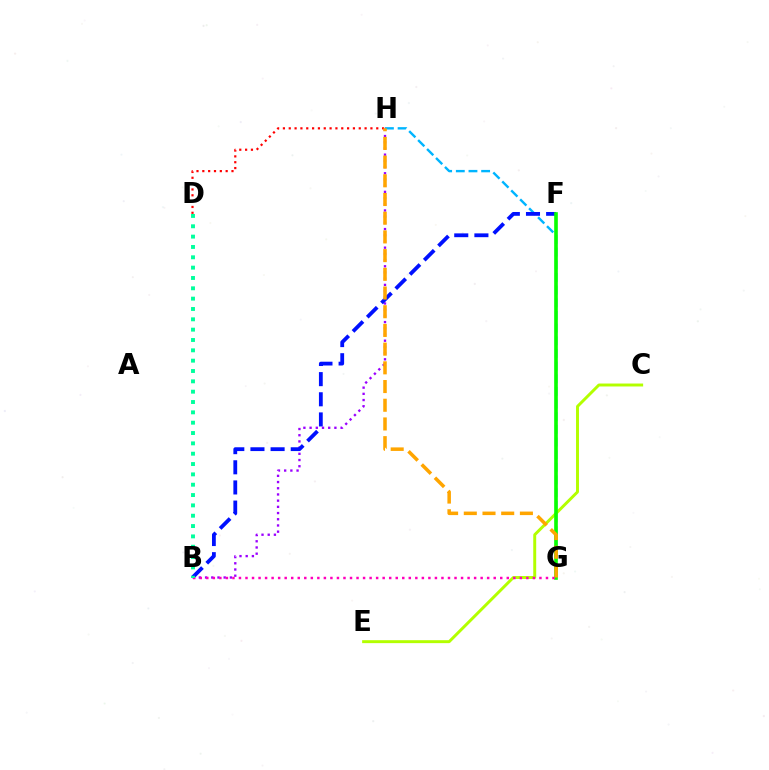{('B', 'H'): [{'color': '#9b00ff', 'line_style': 'dotted', 'thickness': 1.68}], ('G', 'H'): [{'color': '#00b5ff', 'line_style': 'dashed', 'thickness': 1.72}, {'color': '#ffa500', 'line_style': 'dashed', 'thickness': 2.54}], ('B', 'F'): [{'color': '#0010ff', 'line_style': 'dashed', 'thickness': 2.74}], ('C', 'E'): [{'color': '#b3ff00', 'line_style': 'solid', 'thickness': 2.12}], ('F', 'G'): [{'color': '#08ff00', 'line_style': 'solid', 'thickness': 2.61}], ('D', 'H'): [{'color': '#ff0000', 'line_style': 'dotted', 'thickness': 1.59}], ('B', 'G'): [{'color': '#ff00bd', 'line_style': 'dotted', 'thickness': 1.77}], ('B', 'D'): [{'color': '#00ff9d', 'line_style': 'dotted', 'thickness': 2.81}]}